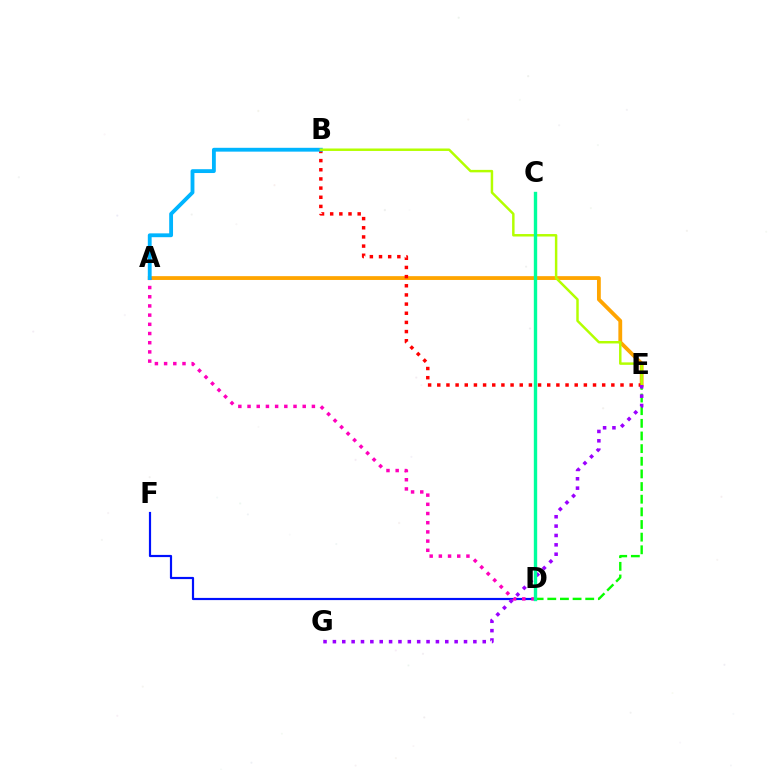{('D', 'E'): [{'color': '#08ff00', 'line_style': 'dashed', 'thickness': 1.72}], ('D', 'F'): [{'color': '#0010ff', 'line_style': 'solid', 'thickness': 1.58}], ('A', 'E'): [{'color': '#ffa500', 'line_style': 'solid', 'thickness': 2.75}], ('A', 'D'): [{'color': '#ff00bd', 'line_style': 'dotted', 'thickness': 2.5}], ('B', 'E'): [{'color': '#ff0000', 'line_style': 'dotted', 'thickness': 2.49}, {'color': '#b3ff00', 'line_style': 'solid', 'thickness': 1.78}], ('A', 'B'): [{'color': '#00b5ff', 'line_style': 'solid', 'thickness': 2.76}], ('E', 'G'): [{'color': '#9b00ff', 'line_style': 'dotted', 'thickness': 2.54}], ('C', 'D'): [{'color': '#00ff9d', 'line_style': 'solid', 'thickness': 2.42}]}